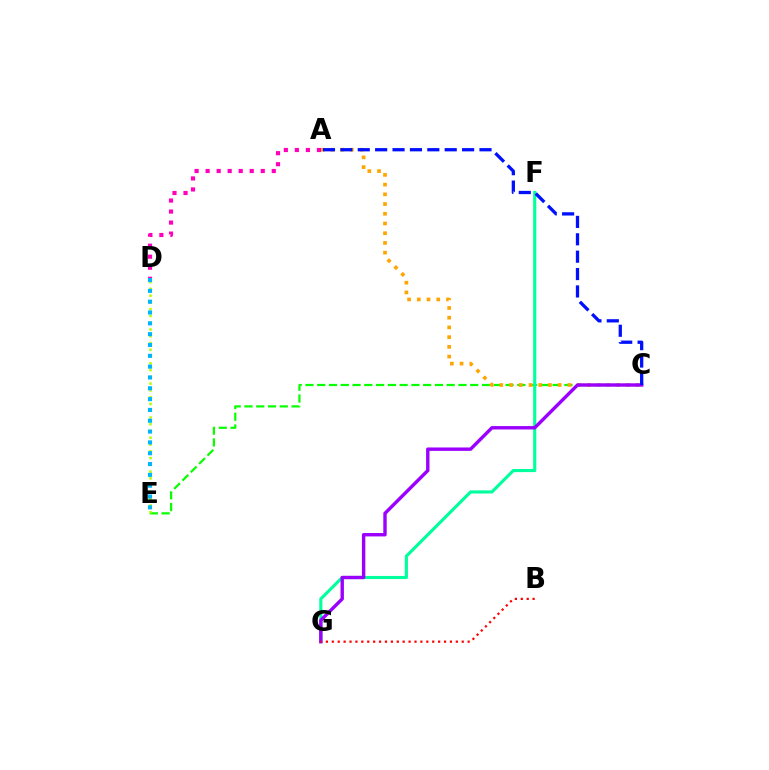{('C', 'E'): [{'color': '#08ff00', 'line_style': 'dashed', 'thickness': 1.6}], ('A', 'C'): [{'color': '#ffa500', 'line_style': 'dotted', 'thickness': 2.64}, {'color': '#0010ff', 'line_style': 'dashed', 'thickness': 2.36}], ('A', 'D'): [{'color': '#ff00bd', 'line_style': 'dotted', 'thickness': 3.0}], ('D', 'E'): [{'color': '#b3ff00', 'line_style': 'dotted', 'thickness': 1.84}, {'color': '#00b5ff', 'line_style': 'dotted', 'thickness': 2.94}], ('F', 'G'): [{'color': '#00ff9d', 'line_style': 'solid', 'thickness': 2.24}], ('C', 'G'): [{'color': '#9b00ff', 'line_style': 'solid', 'thickness': 2.45}], ('B', 'G'): [{'color': '#ff0000', 'line_style': 'dotted', 'thickness': 1.6}]}